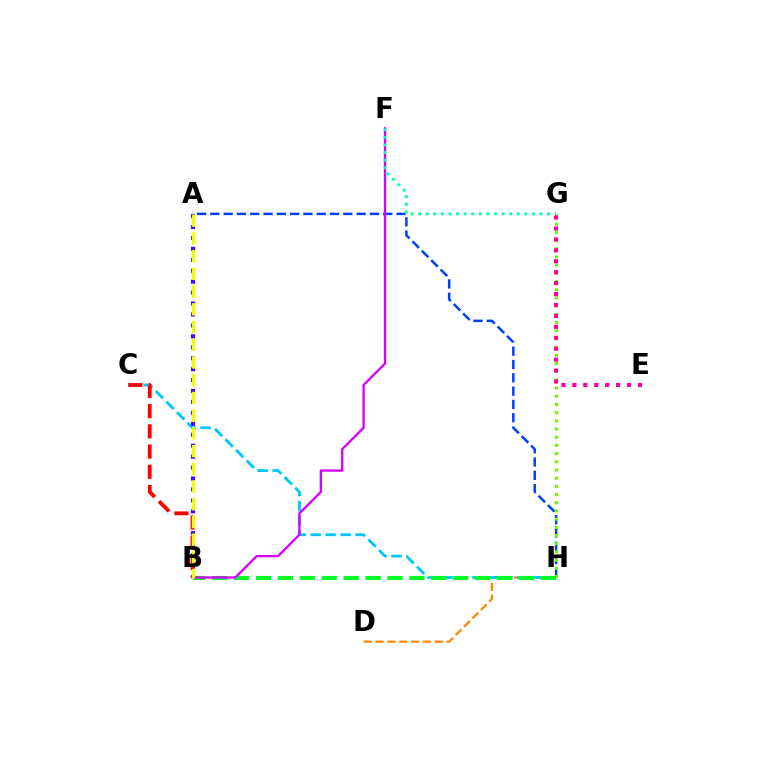{('A', 'H'): [{'color': '#003fff', 'line_style': 'dashed', 'thickness': 1.81}], ('D', 'H'): [{'color': '#ff8800', 'line_style': 'dashed', 'thickness': 1.61}], ('C', 'H'): [{'color': '#00c7ff', 'line_style': 'dashed', 'thickness': 2.03}], ('G', 'H'): [{'color': '#66ff00', 'line_style': 'dotted', 'thickness': 2.23}], ('B', 'H'): [{'color': '#00ff27', 'line_style': 'dashed', 'thickness': 2.98}], ('B', 'F'): [{'color': '#d600ff', 'line_style': 'solid', 'thickness': 1.67}], ('A', 'B'): [{'color': '#4f00ff', 'line_style': 'dotted', 'thickness': 2.97}, {'color': '#eeff00', 'line_style': 'dashed', 'thickness': 2.41}], ('B', 'C'): [{'color': '#ff0000', 'line_style': 'dashed', 'thickness': 2.75}], ('F', 'G'): [{'color': '#00ffaf', 'line_style': 'dotted', 'thickness': 2.06}], ('E', 'G'): [{'color': '#ff00a0', 'line_style': 'dotted', 'thickness': 2.97}]}